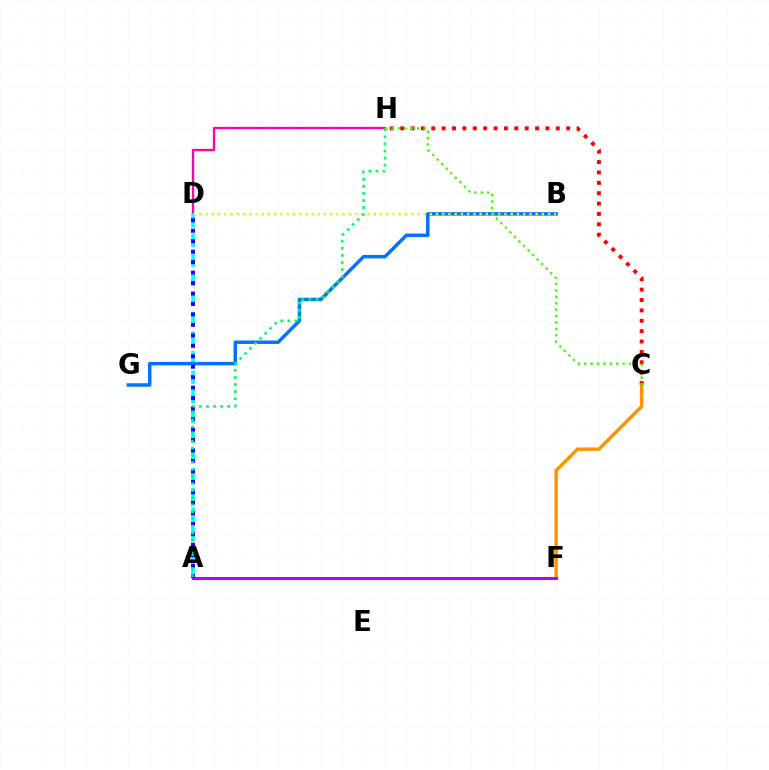{('C', 'F'): [{'color': '#ff9400', 'line_style': 'solid', 'thickness': 2.5}], ('C', 'H'): [{'color': '#ff0000', 'line_style': 'dotted', 'thickness': 2.82}, {'color': '#3dff00', 'line_style': 'dotted', 'thickness': 1.74}], ('D', 'H'): [{'color': '#ff00ac', 'line_style': 'solid', 'thickness': 1.67}], ('A', 'D'): [{'color': '#00fff6', 'line_style': 'dashed', 'thickness': 2.66}, {'color': '#2500ff', 'line_style': 'dotted', 'thickness': 2.84}], ('A', 'F'): [{'color': '#b900ff', 'line_style': 'solid', 'thickness': 2.19}], ('B', 'G'): [{'color': '#0074ff', 'line_style': 'solid', 'thickness': 2.5}], ('B', 'D'): [{'color': '#d1ff00', 'line_style': 'dotted', 'thickness': 1.69}], ('A', 'H'): [{'color': '#00ff5c', 'line_style': 'dotted', 'thickness': 1.93}]}